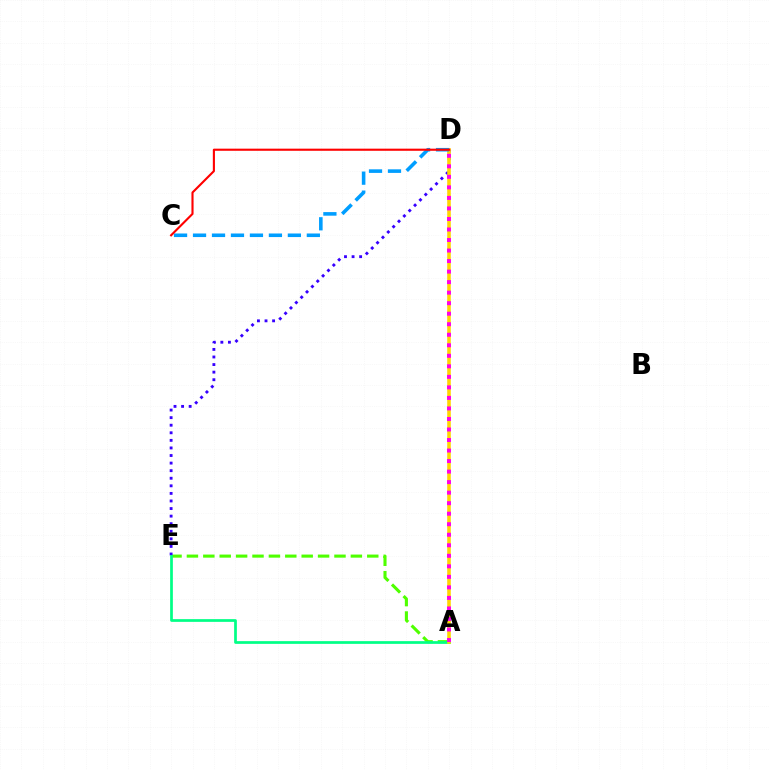{('A', 'E'): [{'color': '#4fff00', 'line_style': 'dashed', 'thickness': 2.23}, {'color': '#00ff86', 'line_style': 'solid', 'thickness': 1.96}], ('D', 'E'): [{'color': '#3700ff', 'line_style': 'dotted', 'thickness': 2.06}], ('A', 'D'): [{'color': '#ffd500', 'line_style': 'solid', 'thickness': 2.57}, {'color': '#ff00ed', 'line_style': 'dotted', 'thickness': 2.86}], ('C', 'D'): [{'color': '#009eff', 'line_style': 'dashed', 'thickness': 2.58}, {'color': '#ff0000', 'line_style': 'solid', 'thickness': 1.53}]}